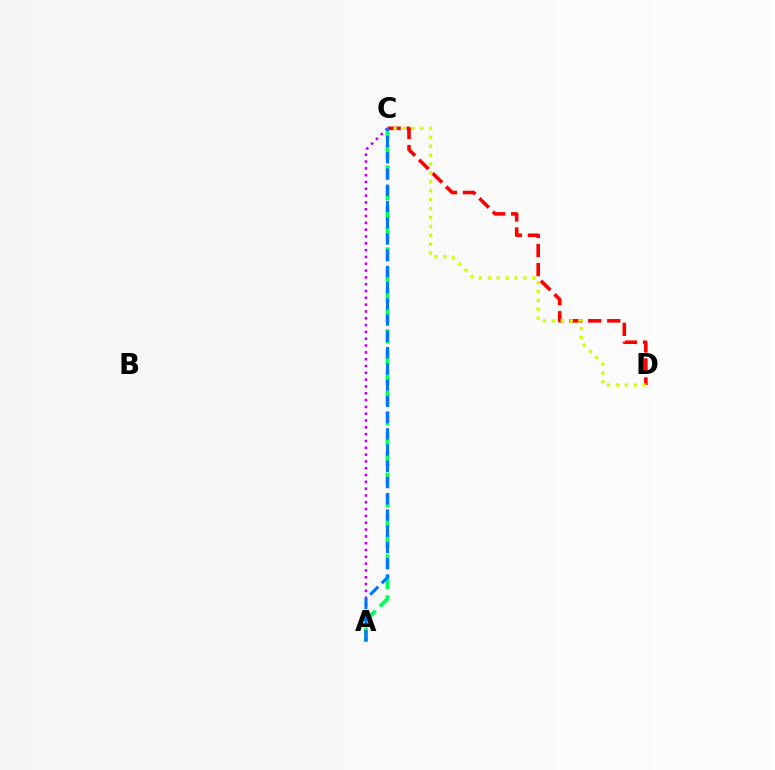{('A', 'C'): [{'color': '#00ff5c', 'line_style': 'dashed', 'thickness': 2.78}, {'color': '#b900ff', 'line_style': 'dotted', 'thickness': 1.85}, {'color': '#0074ff', 'line_style': 'dashed', 'thickness': 2.21}], ('C', 'D'): [{'color': '#ff0000', 'line_style': 'dashed', 'thickness': 2.59}, {'color': '#d1ff00', 'line_style': 'dotted', 'thickness': 2.42}]}